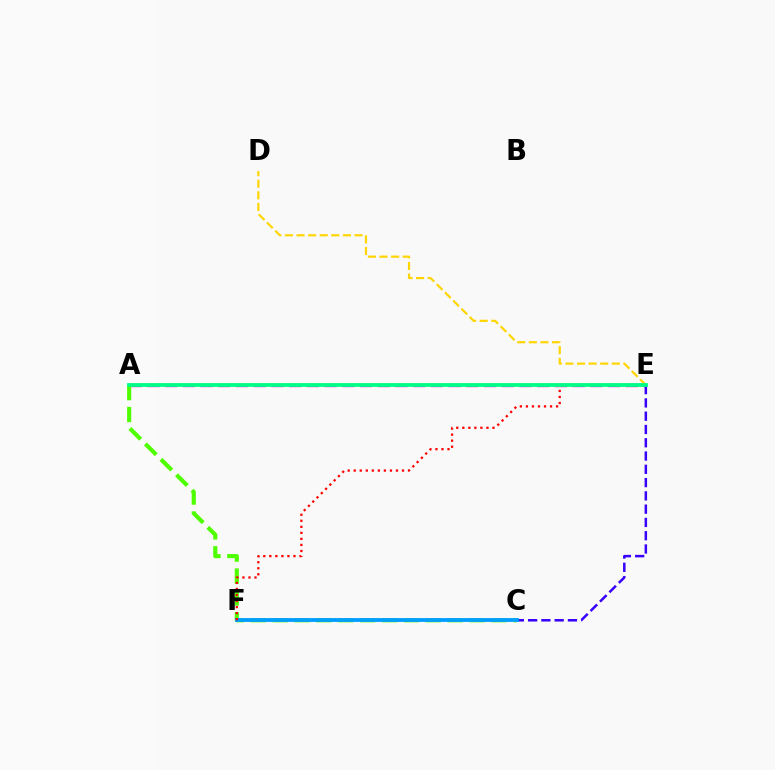{('A', 'E'): [{'color': '#ff00ed', 'line_style': 'dashed', 'thickness': 2.41}, {'color': '#00ff86', 'line_style': 'solid', 'thickness': 2.74}], ('C', 'E'): [{'color': '#3700ff', 'line_style': 'dashed', 'thickness': 1.8}], ('D', 'E'): [{'color': '#ffd500', 'line_style': 'dashed', 'thickness': 1.58}], ('A', 'C'): [{'color': '#4fff00', 'line_style': 'dashed', 'thickness': 2.97}], ('C', 'F'): [{'color': '#009eff', 'line_style': 'solid', 'thickness': 2.76}], ('E', 'F'): [{'color': '#ff0000', 'line_style': 'dotted', 'thickness': 1.64}]}